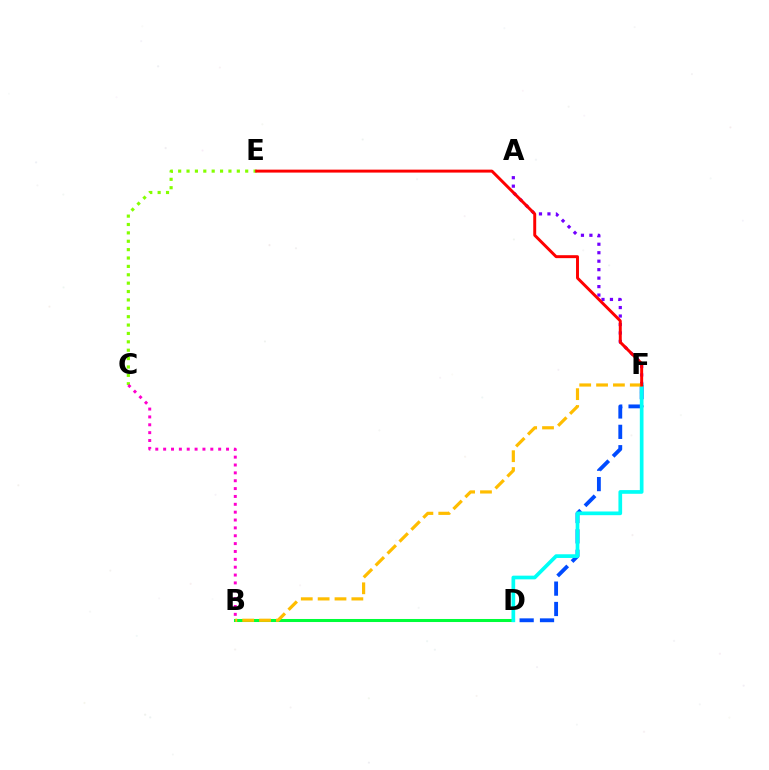{('C', 'E'): [{'color': '#84ff00', 'line_style': 'dotted', 'thickness': 2.28}], ('B', 'D'): [{'color': '#00ff39', 'line_style': 'solid', 'thickness': 2.19}], ('B', 'C'): [{'color': '#ff00cf', 'line_style': 'dotted', 'thickness': 2.14}], ('A', 'F'): [{'color': '#7200ff', 'line_style': 'dotted', 'thickness': 2.3}], ('D', 'F'): [{'color': '#004bff', 'line_style': 'dashed', 'thickness': 2.77}, {'color': '#00fff6', 'line_style': 'solid', 'thickness': 2.66}], ('B', 'F'): [{'color': '#ffbd00', 'line_style': 'dashed', 'thickness': 2.29}], ('E', 'F'): [{'color': '#ff0000', 'line_style': 'solid', 'thickness': 2.13}]}